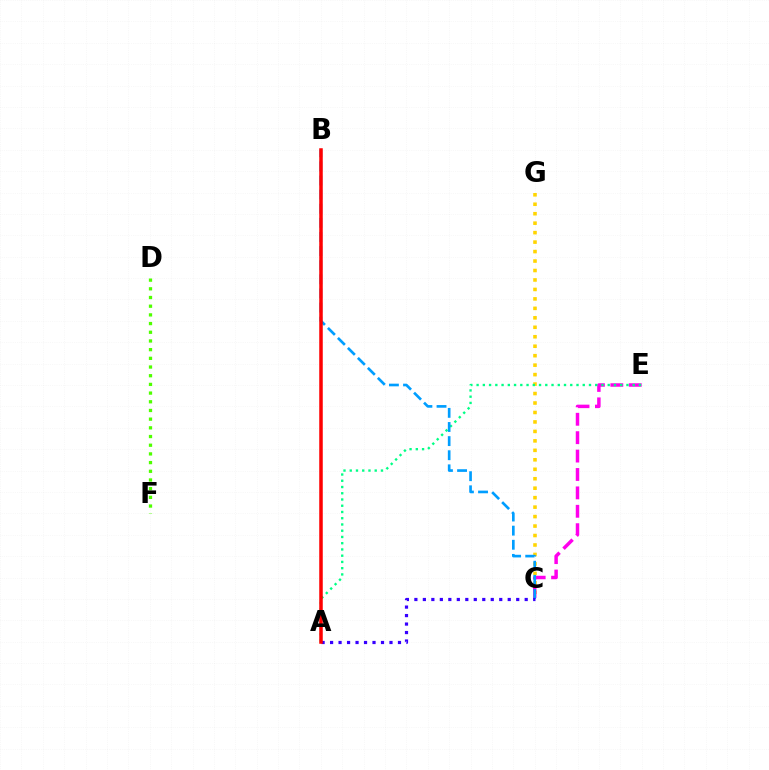{('C', 'G'): [{'color': '#ffd500', 'line_style': 'dotted', 'thickness': 2.57}], ('C', 'E'): [{'color': '#ff00ed', 'line_style': 'dashed', 'thickness': 2.5}], ('A', 'E'): [{'color': '#00ff86', 'line_style': 'dotted', 'thickness': 1.7}], ('B', 'C'): [{'color': '#009eff', 'line_style': 'dashed', 'thickness': 1.92}], ('A', 'C'): [{'color': '#3700ff', 'line_style': 'dotted', 'thickness': 2.31}], ('D', 'F'): [{'color': '#4fff00', 'line_style': 'dotted', 'thickness': 2.36}], ('A', 'B'): [{'color': '#ff0000', 'line_style': 'solid', 'thickness': 2.53}]}